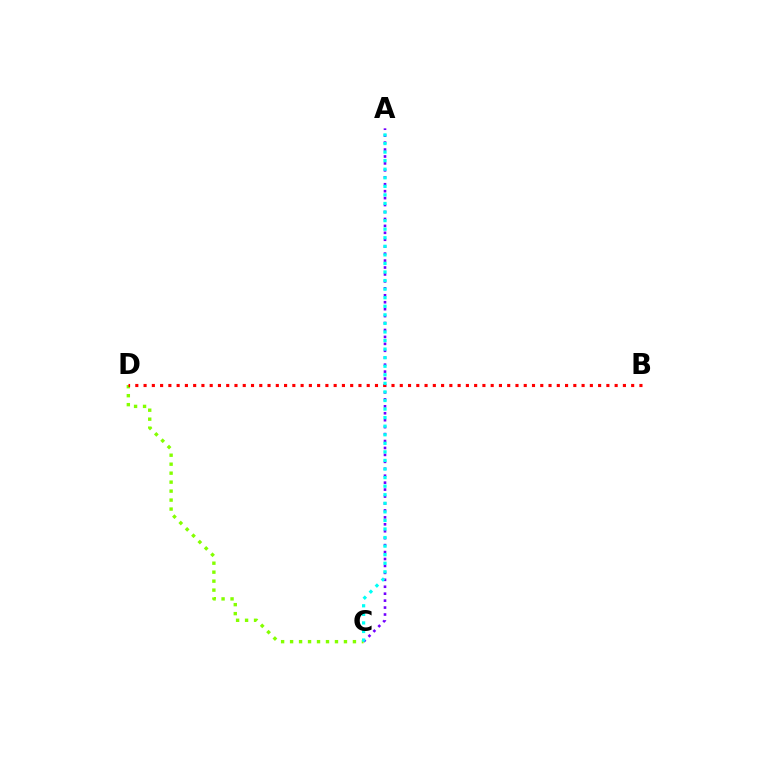{('A', 'C'): [{'color': '#7200ff', 'line_style': 'dotted', 'thickness': 1.89}, {'color': '#00fff6', 'line_style': 'dotted', 'thickness': 2.33}], ('C', 'D'): [{'color': '#84ff00', 'line_style': 'dotted', 'thickness': 2.44}], ('B', 'D'): [{'color': '#ff0000', 'line_style': 'dotted', 'thickness': 2.25}]}